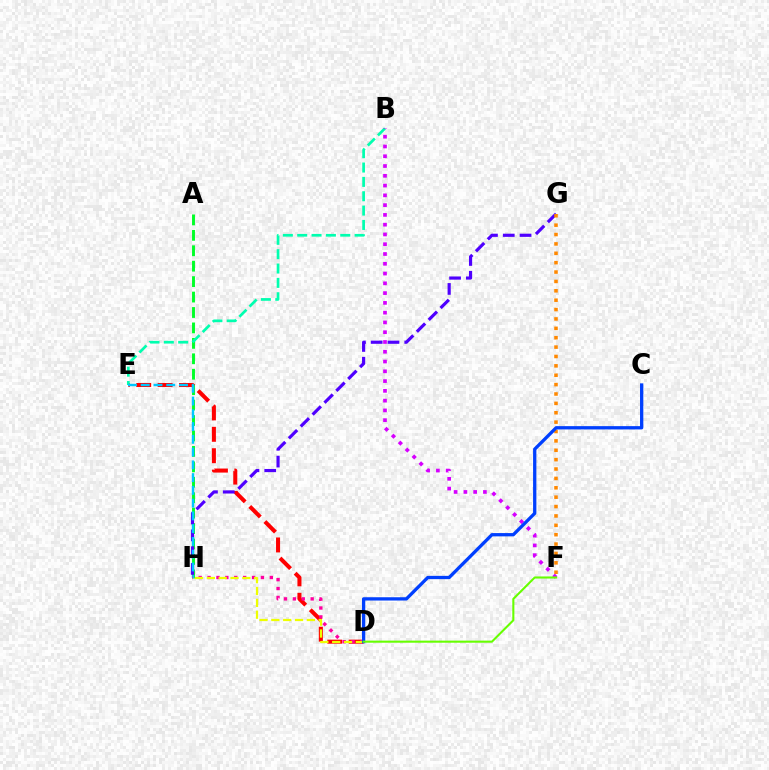{('A', 'H'): [{'color': '#00ff27', 'line_style': 'dashed', 'thickness': 2.1}], ('D', 'E'): [{'color': '#ff0000', 'line_style': 'dashed', 'thickness': 2.91}], ('B', 'E'): [{'color': '#00ffaf', 'line_style': 'dashed', 'thickness': 1.95}], ('B', 'F'): [{'color': '#d600ff', 'line_style': 'dotted', 'thickness': 2.66}], ('G', 'H'): [{'color': '#4f00ff', 'line_style': 'dashed', 'thickness': 2.28}], ('E', 'H'): [{'color': '#00c7ff', 'line_style': 'dashed', 'thickness': 1.73}], ('D', 'H'): [{'color': '#ff00a0', 'line_style': 'dotted', 'thickness': 2.42}, {'color': '#eeff00', 'line_style': 'dashed', 'thickness': 1.61}], ('F', 'G'): [{'color': '#ff8800', 'line_style': 'dotted', 'thickness': 2.55}], ('C', 'D'): [{'color': '#003fff', 'line_style': 'solid', 'thickness': 2.37}], ('D', 'F'): [{'color': '#66ff00', 'line_style': 'solid', 'thickness': 1.51}]}